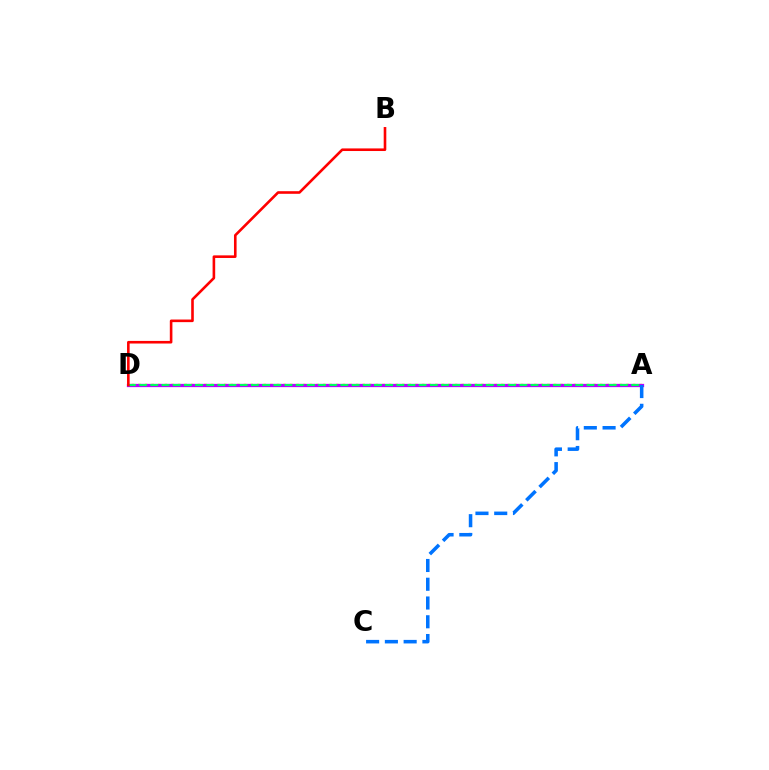{('A', 'D'): [{'color': '#d1ff00', 'line_style': 'dotted', 'thickness': 1.79}, {'color': '#b900ff', 'line_style': 'solid', 'thickness': 2.36}, {'color': '#00ff5c', 'line_style': 'dashed', 'thickness': 1.52}], ('B', 'D'): [{'color': '#ff0000', 'line_style': 'solid', 'thickness': 1.88}], ('A', 'C'): [{'color': '#0074ff', 'line_style': 'dashed', 'thickness': 2.55}]}